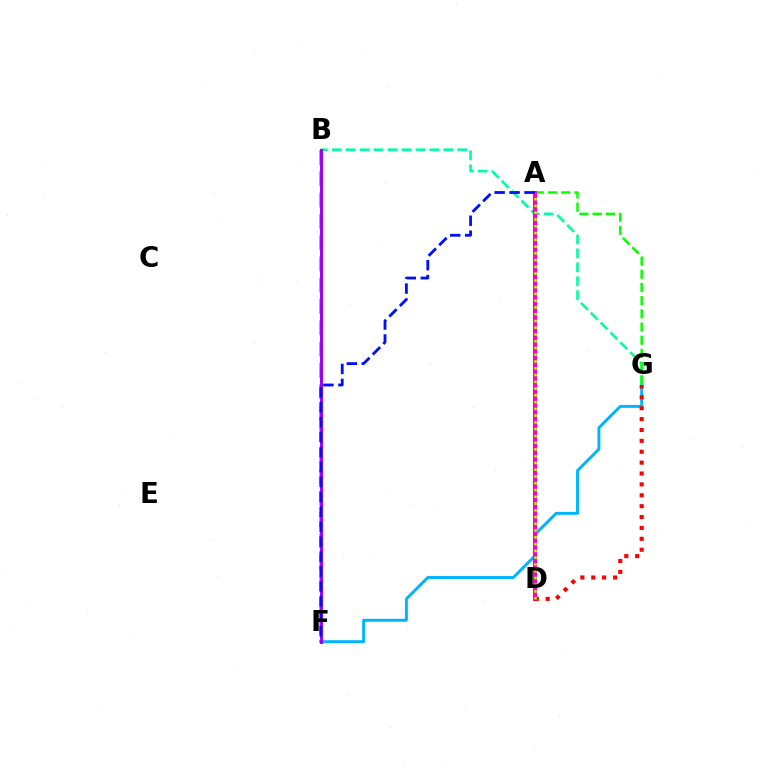{('F', 'G'): [{'color': '#00b5ff', 'line_style': 'solid', 'thickness': 2.11}], ('B', 'G'): [{'color': '#00ff9d', 'line_style': 'dashed', 'thickness': 1.89}], ('B', 'F'): [{'color': '#ffa500', 'line_style': 'dashed', 'thickness': 2.89}, {'color': '#9b00ff', 'line_style': 'solid', 'thickness': 2.13}], ('A', 'G'): [{'color': '#08ff00', 'line_style': 'dashed', 'thickness': 1.79}], ('A', 'D'): [{'color': '#ff00bd', 'line_style': 'solid', 'thickness': 2.96}, {'color': '#b3ff00', 'line_style': 'dotted', 'thickness': 1.84}], ('A', 'F'): [{'color': '#0010ff', 'line_style': 'dashed', 'thickness': 2.03}], ('D', 'G'): [{'color': '#ff0000', 'line_style': 'dotted', 'thickness': 2.96}]}